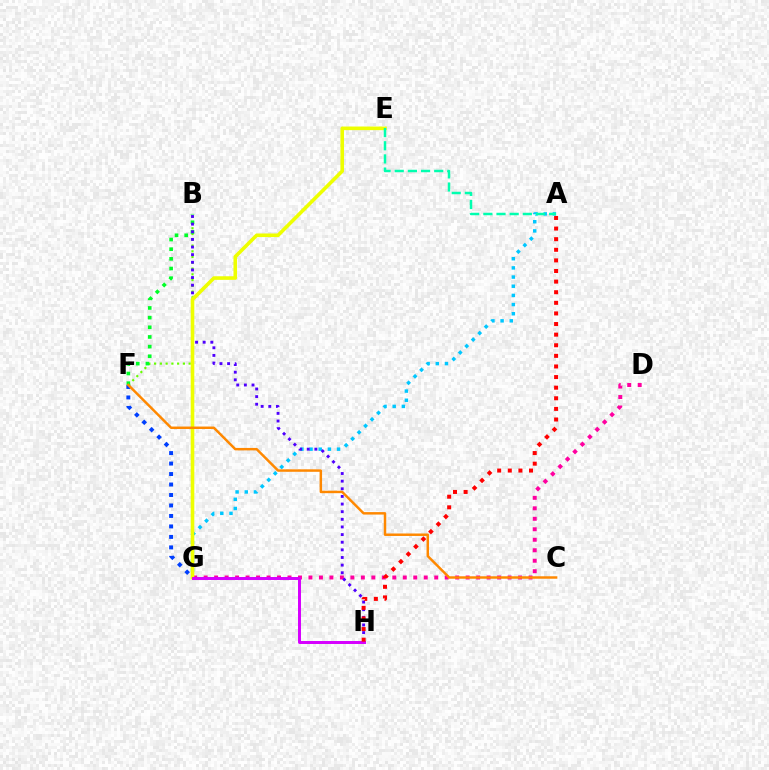{('B', 'F'): [{'color': '#66ff00', 'line_style': 'dotted', 'thickness': 1.56}, {'color': '#00ff27', 'line_style': 'dotted', 'thickness': 2.62}], ('D', 'G'): [{'color': '#ff00a0', 'line_style': 'dotted', 'thickness': 2.85}], ('F', 'G'): [{'color': '#003fff', 'line_style': 'dotted', 'thickness': 2.85}], ('A', 'G'): [{'color': '#00c7ff', 'line_style': 'dotted', 'thickness': 2.49}], ('B', 'H'): [{'color': '#4f00ff', 'line_style': 'dotted', 'thickness': 2.07}], ('E', 'G'): [{'color': '#eeff00', 'line_style': 'solid', 'thickness': 2.59}], ('G', 'H'): [{'color': '#d600ff', 'line_style': 'solid', 'thickness': 2.14}], ('A', 'E'): [{'color': '#00ffaf', 'line_style': 'dashed', 'thickness': 1.79}], ('C', 'F'): [{'color': '#ff8800', 'line_style': 'solid', 'thickness': 1.78}], ('A', 'H'): [{'color': '#ff0000', 'line_style': 'dotted', 'thickness': 2.88}]}